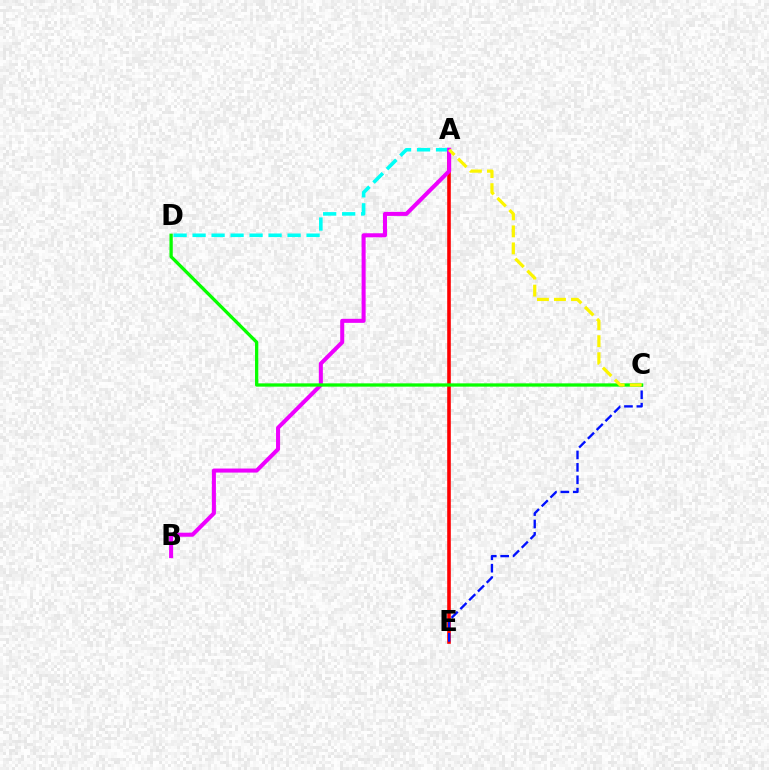{('A', 'E'): [{'color': '#ff0000', 'line_style': 'solid', 'thickness': 2.59}], ('A', 'D'): [{'color': '#00fff6', 'line_style': 'dashed', 'thickness': 2.58}], ('C', 'E'): [{'color': '#0010ff', 'line_style': 'dashed', 'thickness': 1.69}], ('A', 'B'): [{'color': '#ee00ff', 'line_style': 'solid', 'thickness': 2.91}], ('C', 'D'): [{'color': '#08ff00', 'line_style': 'solid', 'thickness': 2.37}], ('A', 'C'): [{'color': '#fcf500', 'line_style': 'dashed', 'thickness': 2.31}]}